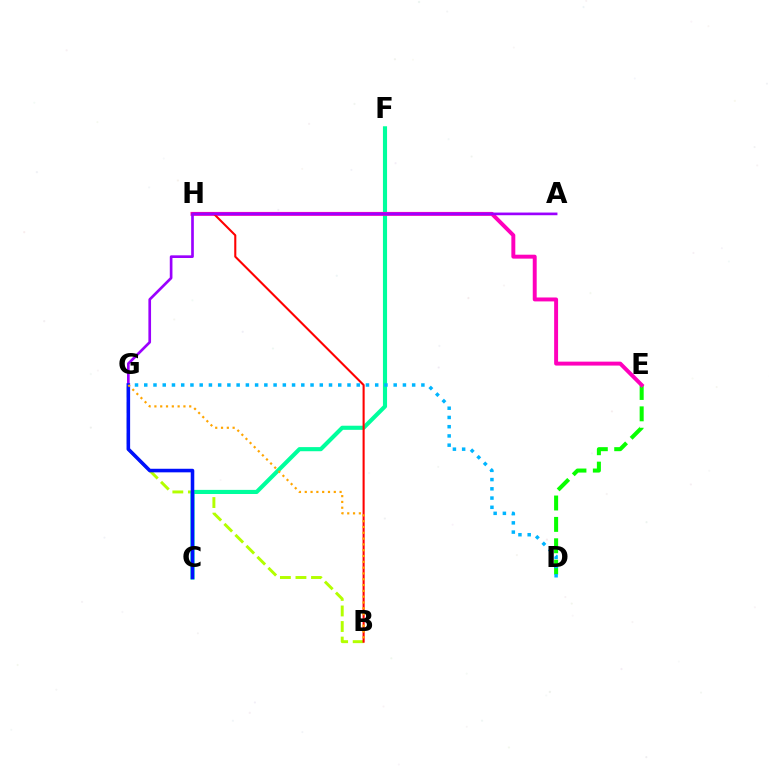{('B', 'G'): [{'color': '#b3ff00', 'line_style': 'dashed', 'thickness': 2.11}, {'color': '#ffa500', 'line_style': 'dotted', 'thickness': 1.58}], ('D', 'E'): [{'color': '#08ff00', 'line_style': 'dashed', 'thickness': 2.9}], ('C', 'F'): [{'color': '#00ff9d', 'line_style': 'solid', 'thickness': 2.97}], ('E', 'H'): [{'color': '#ff00bd', 'line_style': 'solid', 'thickness': 2.83}], ('B', 'H'): [{'color': '#ff0000', 'line_style': 'solid', 'thickness': 1.5}], ('A', 'G'): [{'color': '#9b00ff', 'line_style': 'solid', 'thickness': 1.92}], ('D', 'G'): [{'color': '#00b5ff', 'line_style': 'dotted', 'thickness': 2.51}], ('C', 'G'): [{'color': '#0010ff', 'line_style': 'solid', 'thickness': 2.57}]}